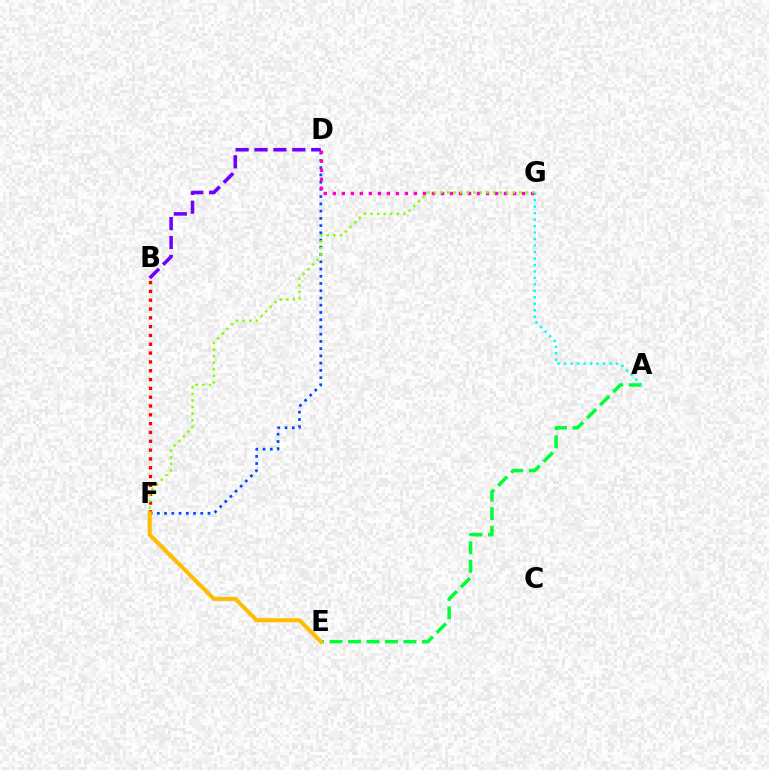{('A', 'E'): [{'color': '#00ff39', 'line_style': 'dashed', 'thickness': 2.51}], ('A', 'G'): [{'color': '#00fff6', 'line_style': 'dotted', 'thickness': 1.76}], ('D', 'F'): [{'color': '#004bff', 'line_style': 'dotted', 'thickness': 1.97}], ('D', 'G'): [{'color': '#ff00cf', 'line_style': 'dotted', 'thickness': 2.45}], ('B', 'F'): [{'color': '#ff0000', 'line_style': 'dotted', 'thickness': 2.4}], ('B', 'D'): [{'color': '#7200ff', 'line_style': 'dashed', 'thickness': 2.57}], ('F', 'G'): [{'color': '#84ff00', 'line_style': 'dotted', 'thickness': 1.79}], ('E', 'F'): [{'color': '#ffbd00', 'line_style': 'solid', 'thickness': 2.91}]}